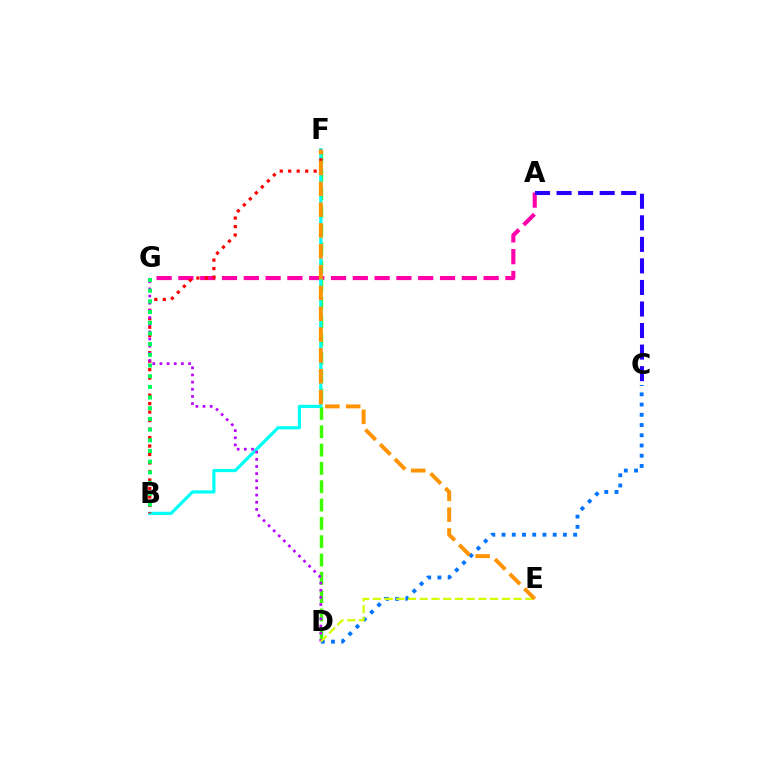{('A', 'G'): [{'color': '#ff00ac', 'line_style': 'dashed', 'thickness': 2.96}], ('D', 'F'): [{'color': '#3dff00', 'line_style': 'dashed', 'thickness': 2.49}], ('B', 'F'): [{'color': '#00fff6', 'line_style': 'solid', 'thickness': 2.28}, {'color': '#ff0000', 'line_style': 'dotted', 'thickness': 2.3}], ('C', 'D'): [{'color': '#0074ff', 'line_style': 'dotted', 'thickness': 2.78}], ('D', 'G'): [{'color': '#b900ff', 'line_style': 'dotted', 'thickness': 1.94}], ('D', 'E'): [{'color': '#d1ff00', 'line_style': 'dashed', 'thickness': 1.59}], ('A', 'C'): [{'color': '#2500ff', 'line_style': 'dashed', 'thickness': 2.93}], ('B', 'G'): [{'color': '#00ff5c', 'line_style': 'dotted', 'thickness': 2.9}], ('E', 'F'): [{'color': '#ff9400', 'line_style': 'dashed', 'thickness': 2.83}]}